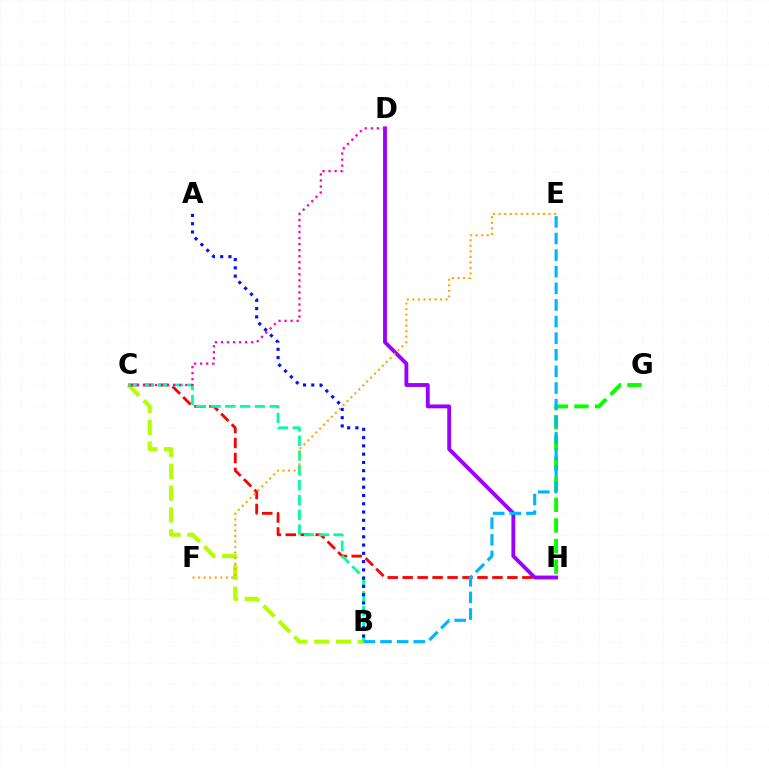{('B', 'C'): [{'color': '#b3ff00', 'line_style': 'dashed', 'thickness': 2.96}, {'color': '#00ff9d', 'line_style': 'dashed', 'thickness': 2.01}], ('G', 'H'): [{'color': '#08ff00', 'line_style': 'dashed', 'thickness': 2.8}], ('C', 'H'): [{'color': '#ff0000', 'line_style': 'dashed', 'thickness': 2.03}], ('D', 'H'): [{'color': '#9b00ff', 'line_style': 'solid', 'thickness': 2.78}], ('C', 'D'): [{'color': '#ff00bd', 'line_style': 'dotted', 'thickness': 1.64}], ('E', 'F'): [{'color': '#ffa500', 'line_style': 'dotted', 'thickness': 1.51}], ('B', 'E'): [{'color': '#00b5ff', 'line_style': 'dashed', 'thickness': 2.26}], ('A', 'B'): [{'color': '#0010ff', 'line_style': 'dotted', 'thickness': 2.25}]}